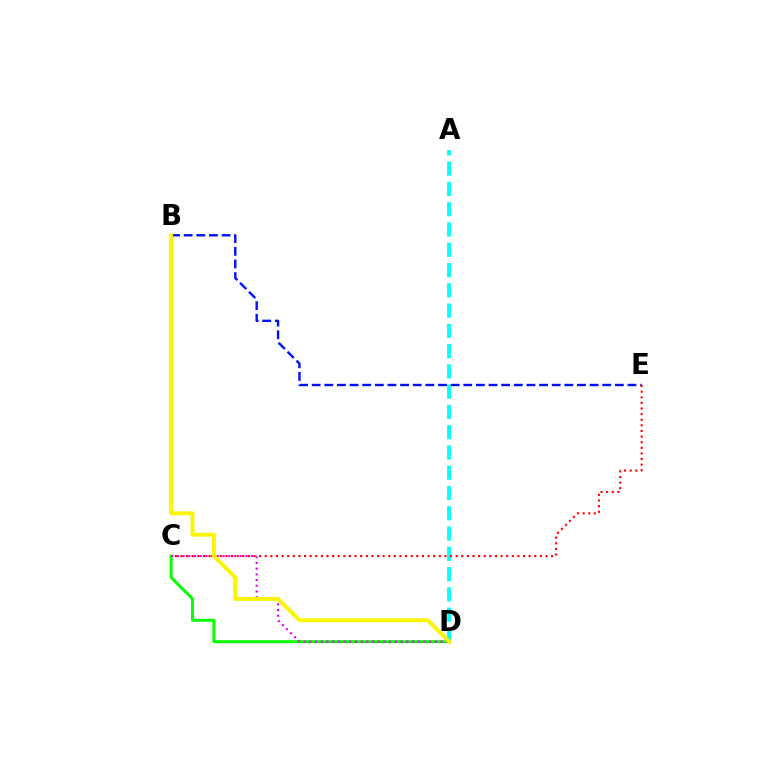{('C', 'D'): [{'color': '#08ff00', 'line_style': 'solid', 'thickness': 2.15}, {'color': '#ee00ff', 'line_style': 'dotted', 'thickness': 1.55}], ('A', 'D'): [{'color': '#00fff6', 'line_style': 'dashed', 'thickness': 2.75}], ('B', 'E'): [{'color': '#0010ff', 'line_style': 'dashed', 'thickness': 1.72}], ('C', 'E'): [{'color': '#ff0000', 'line_style': 'dotted', 'thickness': 1.53}], ('B', 'D'): [{'color': '#fcf500', 'line_style': 'solid', 'thickness': 2.8}]}